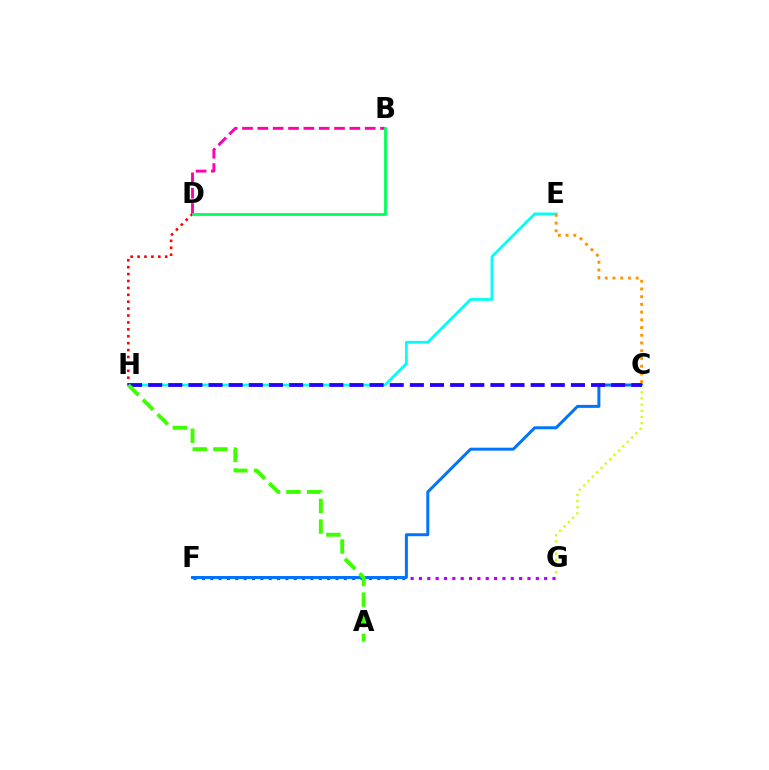{('E', 'H'): [{'color': '#00fff6', 'line_style': 'solid', 'thickness': 1.98}], ('B', 'D'): [{'color': '#ff00ac', 'line_style': 'dashed', 'thickness': 2.08}, {'color': '#00ff5c', 'line_style': 'solid', 'thickness': 2.02}], ('D', 'H'): [{'color': '#ff0000', 'line_style': 'dotted', 'thickness': 1.88}], ('F', 'G'): [{'color': '#b900ff', 'line_style': 'dotted', 'thickness': 2.27}], ('C', 'F'): [{'color': '#0074ff', 'line_style': 'solid', 'thickness': 2.15}], ('C', 'G'): [{'color': '#d1ff00', 'line_style': 'dotted', 'thickness': 1.67}], ('C', 'H'): [{'color': '#2500ff', 'line_style': 'dashed', 'thickness': 2.73}], ('A', 'H'): [{'color': '#3dff00', 'line_style': 'dashed', 'thickness': 2.81}], ('C', 'E'): [{'color': '#ff9400', 'line_style': 'dotted', 'thickness': 2.1}]}